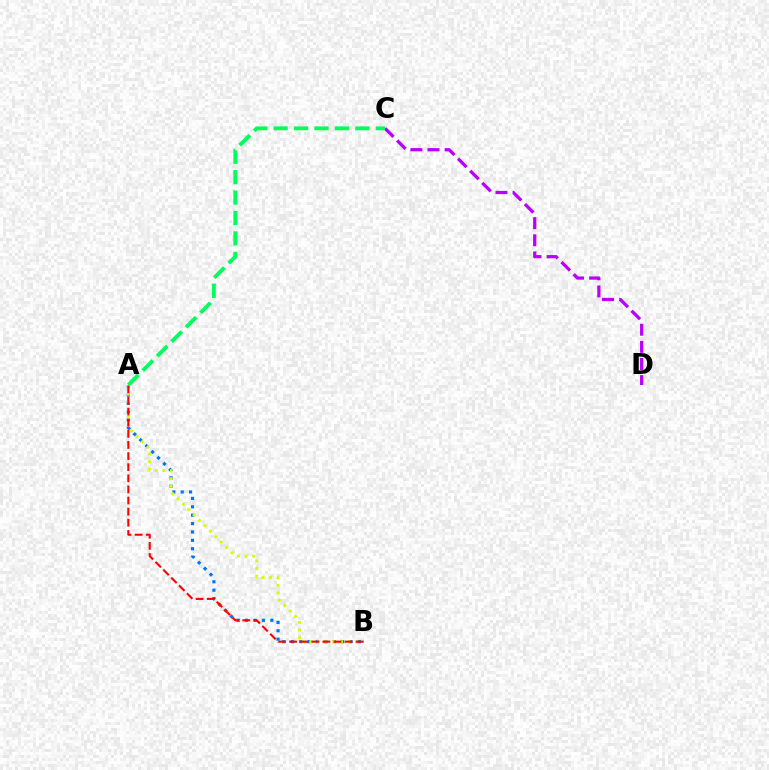{('A', 'B'): [{'color': '#0074ff', 'line_style': 'dotted', 'thickness': 2.28}, {'color': '#d1ff00', 'line_style': 'dotted', 'thickness': 2.08}, {'color': '#ff0000', 'line_style': 'dashed', 'thickness': 1.51}], ('C', 'D'): [{'color': '#b900ff', 'line_style': 'dashed', 'thickness': 2.33}], ('A', 'C'): [{'color': '#00ff5c', 'line_style': 'dashed', 'thickness': 2.77}]}